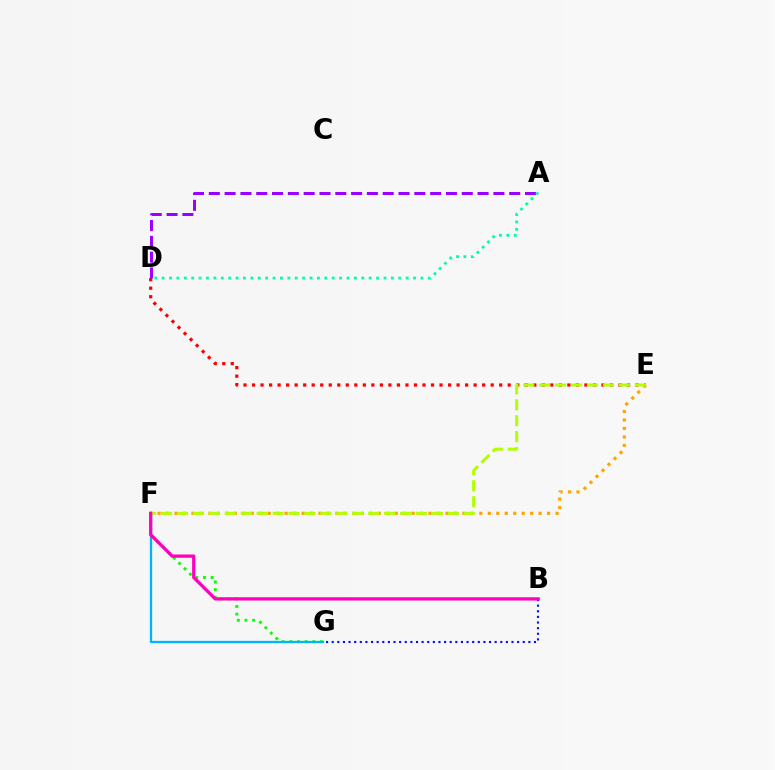{('D', 'E'): [{'color': '#ff0000', 'line_style': 'dotted', 'thickness': 2.32}], ('A', 'D'): [{'color': '#9b00ff', 'line_style': 'dashed', 'thickness': 2.15}, {'color': '#00ff9d', 'line_style': 'dotted', 'thickness': 2.01}], ('B', 'G'): [{'color': '#0010ff', 'line_style': 'dotted', 'thickness': 1.53}], ('E', 'F'): [{'color': '#ffa500', 'line_style': 'dotted', 'thickness': 2.3}, {'color': '#b3ff00', 'line_style': 'dashed', 'thickness': 2.16}], ('F', 'G'): [{'color': '#08ff00', 'line_style': 'dotted', 'thickness': 2.08}, {'color': '#00b5ff', 'line_style': 'solid', 'thickness': 1.66}], ('B', 'F'): [{'color': '#ff00bd', 'line_style': 'solid', 'thickness': 2.35}]}